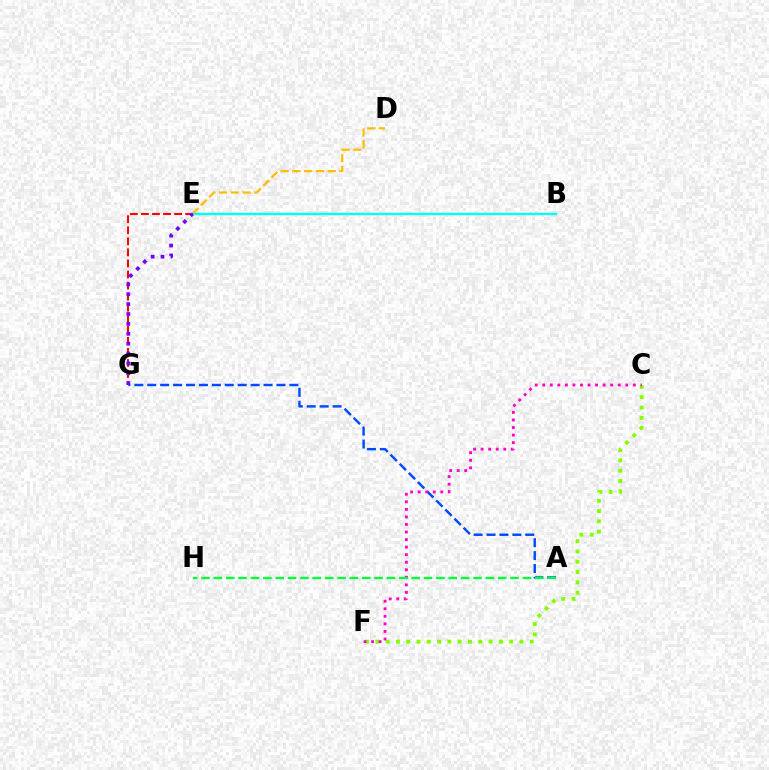{('D', 'E'): [{'color': '#ffbd00', 'line_style': 'dashed', 'thickness': 1.6}], ('A', 'G'): [{'color': '#004bff', 'line_style': 'dashed', 'thickness': 1.76}], ('C', 'F'): [{'color': '#84ff00', 'line_style': 'dotted', 'thickness': 2.8}, {'color': '#ff00cf', 'line_style': 'dotted', 'thickness': 2.05}], ('A', 'H'): [{'color': '#00ff39', 'line_style': 'dashed', 'thickness': 1.68}], ('B', 'E'): [{'color': '#00fff6', 'line_style': 'solid', 'thickness': 1.7}], ('E', 'G'): [{'color': '#ff0000', 'line_style': 'dashed', 'thickness': 1.5}, {'color': '#7200ff', 'line_style': 'dotted', 'thickness': 2.68}]}